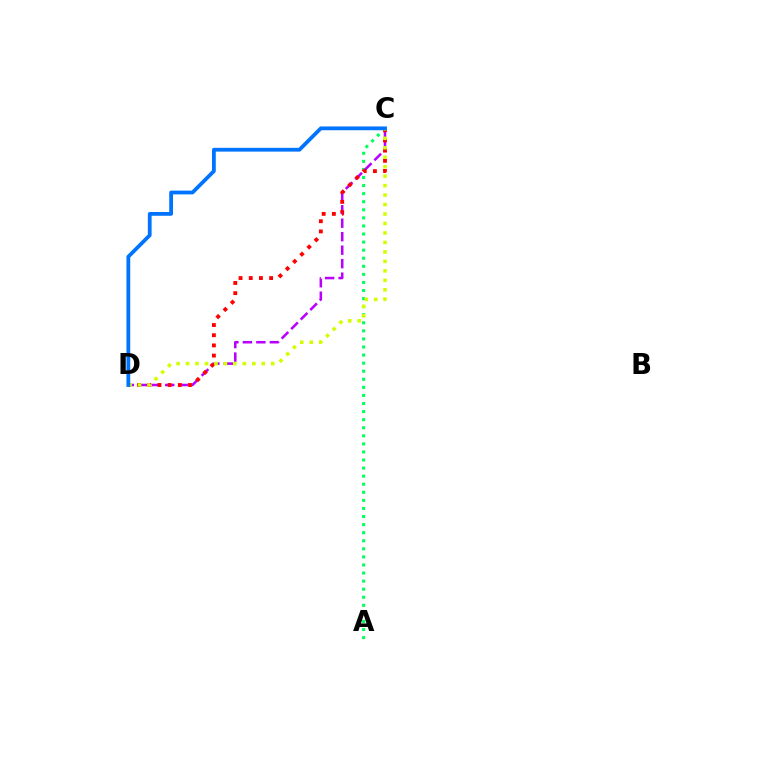{('A', 'C'): [{'color': '#00ff5c', 'line_style': 'dotted', 'thickness': 2.19}], ('C', 'D'): [{'color': '#b900ff', 'line_style': 'dashed', 'thickness': 1.83}, {'color': '#ff0000', 'line_style': 'dotted', 'thickness': 2.77}, {'color': '#d1ff00', 'line_style': 'dotted', 'thickness': 2.57}, {'color': '#0074ff', 'line_style': 'solid', 'thickness': 2.72}]}